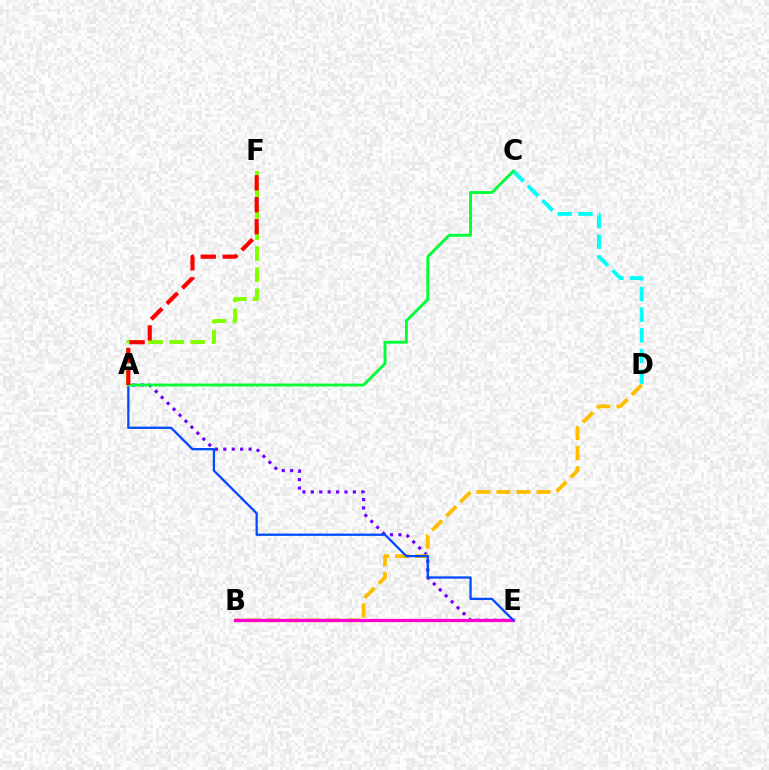{('C', 'D'): [{'color': '#00fff6', 'line_style': 'dashed', 'thickness': 2.8}], ('A', 'E'): [{'color': '#7200ff', 'line_style': 'dotted', 'thickness': 2.29}, {'color': '#004bff', 'line_style': 'solid', 'thickness': 1.64}], ('A', 'F'): [{'color': '#84ff00', 'line_style': 'dashed', 'thickness': 2.86}, {'color': '#ff0000', 'line_style': 'dashed', 'thickness': 2.98}], ('B', 'D'): [{'color': '#ffbd00', 'line_style': 'dashed', 'thickness': 2.73}], ('B', 'E'): [{'color': '#ff00cf', 'line_style': 'solid', 'thickness': 2.34}], ('A', 'C'): [{'color': '#00ff39', 'line_style': 'solid', 'thickness': 2.08}]}